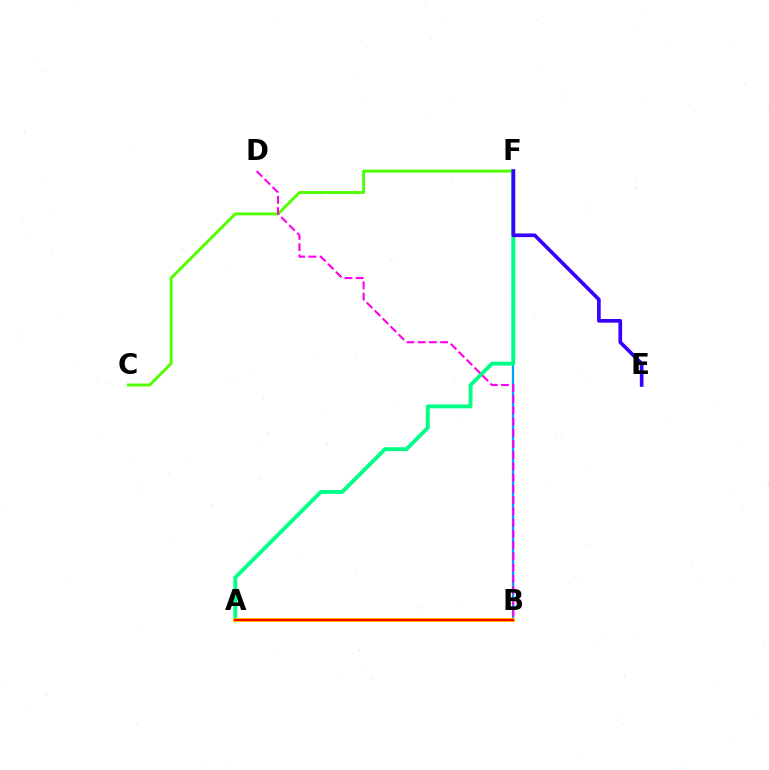{('B', 'F'): [{'color': '#009eff', 'line_style': 'solid', 'thickness': 1.64}], ('C', 'F'): [{'color': '#4fff00', 'line_style': 'solid', 'thickness': 2.1}], ('A', 'F'): [{'color': '#00ff86', 'line_style': 'solid', 'thickness': 2.79}], ('E', 'F'): [{'color': '#3700ff', 'line_style': 'solid', 'thickness': 2.63}], ('B', 'D'): [{'color': '#ff00ed', 'line_style': 'dashed', 'thickness': 1.53}], ('A', 'B'): [{'color': '#ffd500', 'line_style': 'solid', 'thickness': 2.93}, {'color': '#ff0000', 'line_style': 'solid', 'thickness': 1.66}]}